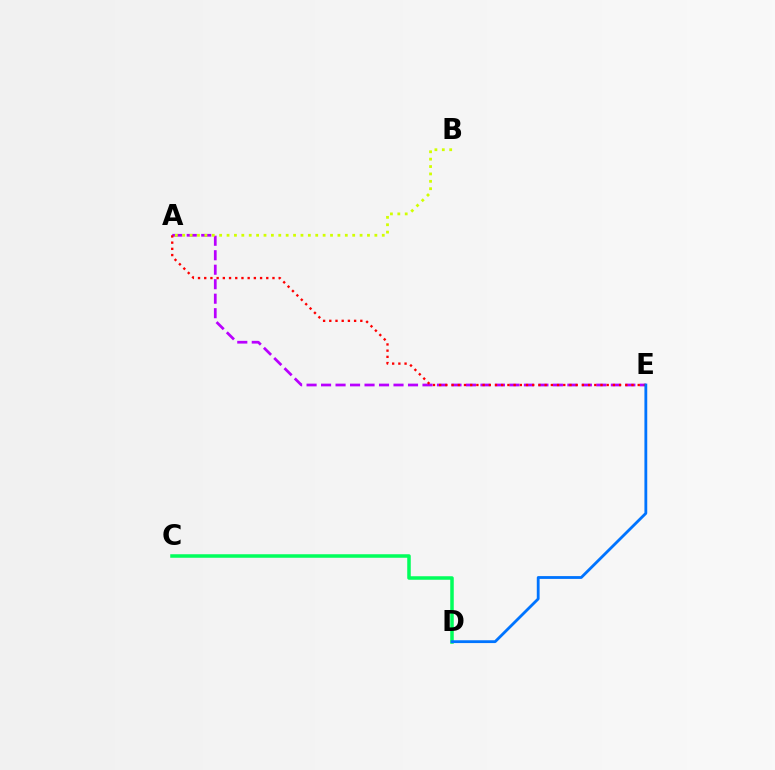{('A', 'E'): [{'color': '#b900ff', 'line_style': 'dashed', 'thickness': 1.97}, {'color': '#ff0000', 'line_style': 'dotted', 'thickness': 1.69}], ('C', 'D'): [{'color': '#00ff5c', 'line_style': 'solid', 'thickness': 2.53}], ('D', 'E'): [{'color': '#0074ff', 'line_style': 'solid', 'thickness': 2.02}], ('A', 'B'): [{'color': '#d1ff00', 'line_style': 'dotted', 'thickness': 2.01}]}